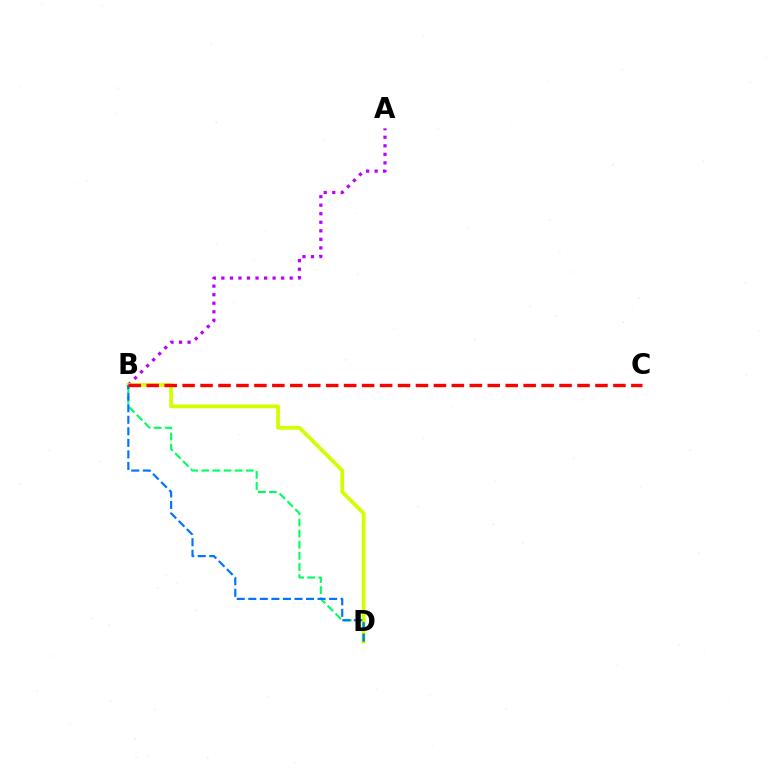{('A', 'B'): [{'color': '#b900ff', 'line_style': 'dotted', 'thickness': 2.32}], ('B', 'D'): [{'color': '#d1ff00', 'line_style': 'solid', 'thickness': 2.69}, {'color': '#00ff5c', 'line_style': 'dashed', 'thickness': 1.51}, {'color': '#0074ff', 'line_style': 'dashed', 'thickness': 1.57}], ('B', 'C'): [{'color': '#ff0000', 'line_style': 'dashed', 'thickness': 2.44}]}